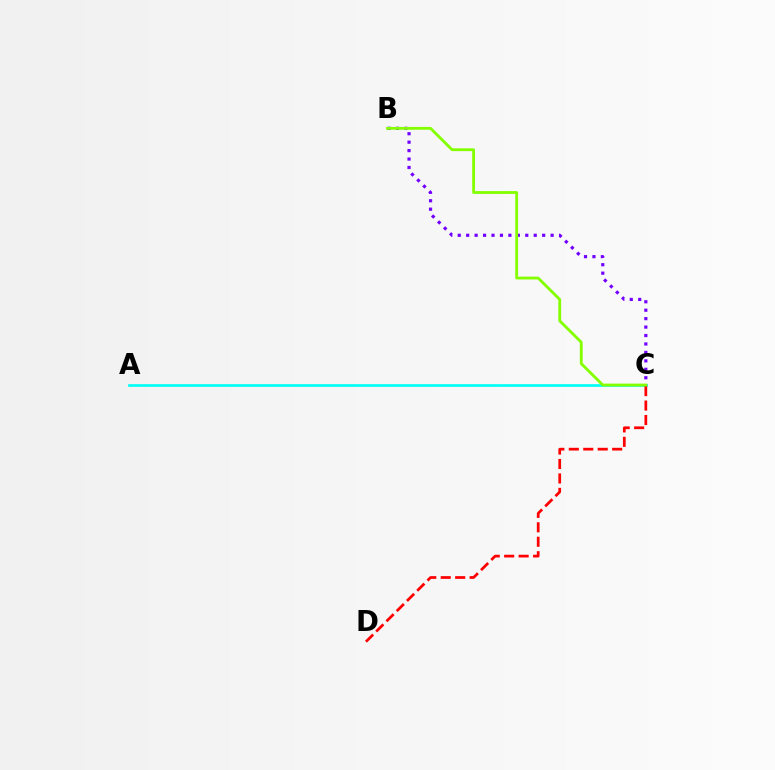{('A', 'C'): [{'color': '#00fff6', 'line_style': 'solid', 'thickness': 1.92}], ('C', 'D'): [{'color': '#ff0000', 'line_style': 'dashed', 'thickness': 1.96}], ('B', 'C'): [{'color': '#7200ff', 'line_style': 'dotted', 'thickness': 2.29}, {'color': '#84ff00', 'line_style': 'solid', 'thickness': 2.04}]}